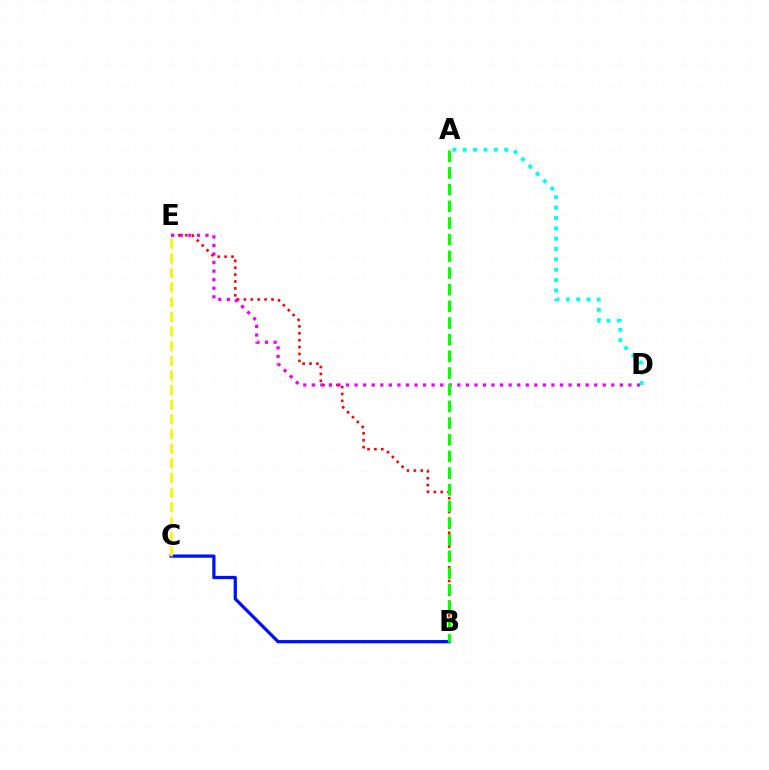{('B', 'E'): [{'color': '#ff0000', 'line_style': 'dotted', 'thickness': 1.87}], ('D', 'E'): [{'color': '#ee00ff', 'line_style': 'dotted', 'thickness': 2.32}], ('B', 'C'): [{'color': '#0010ff', 'line_style': 'solid', 'thickness': 2.33}], ('A', 'D'): [{'color': '#00fff6', 'line_style': 'dotted', 'thickness': 2.81}], ('A', 'B'): [{'color': '#08ff00', 'line_style': 'dashed', 'thickness': 2.27}], ('C', 'E'): [{'color': '#fcf500', 'line_style': 'dashed', 'thickness': 1.99}]}